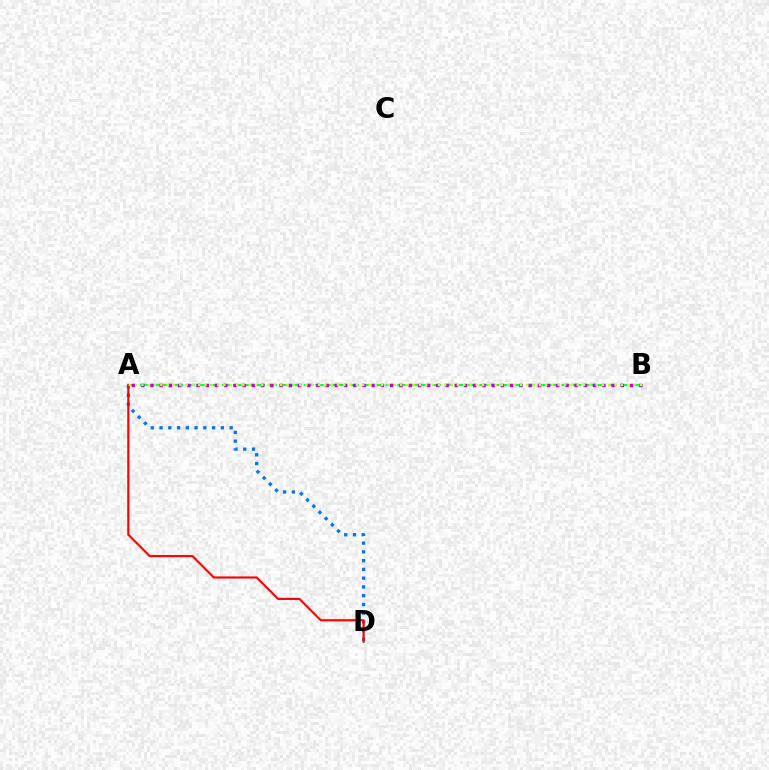{('A', 'B'): [{'color': '#00ff5c', 'line_style': 'dashed', 'thickness': 1.59}, {'color': '#b900ff', 'line_style': 'dotted', 'thickness': 2.51}, {'color': '#d1ff00', 'line_style': 'dotted', 'thickness': 1.71}], ('A', 'D'): [{'color': '#0074ff', 'line_style': 'dotted', 'thickness': 2.38}, {'color': '#ff0000', 'line_style': 'solid', 'thickness': 1.56}]}